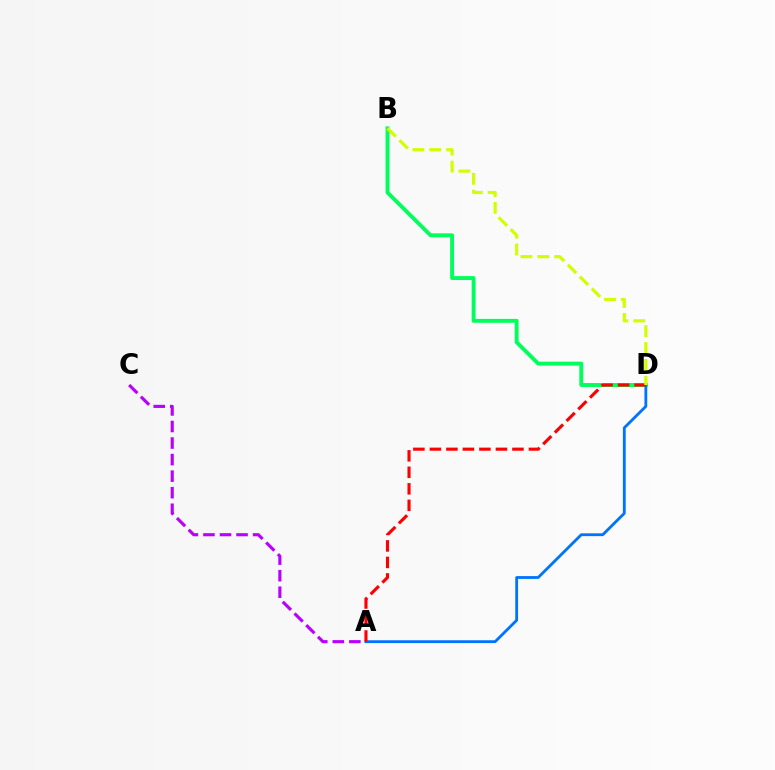{('B', 'D'): [{'color': '#00ff5c', 'line_style': 'solid', 'thickness': 2.8}, {'color': '#d1ff00', 'line_style': 'dashed', 'thickness': 2.29}], ('A', 'D'): [{'color': '#0074ff', 'line_style': 'solid', 'thickness': 2.04}, {'color': '#ff0000', 'line_style': 'dashed', 'thickness': 2.24}], ('A', 'C'): [{'color': '#b900ff', 'line_style': 'dashed', 'thickness': 2.25}]}